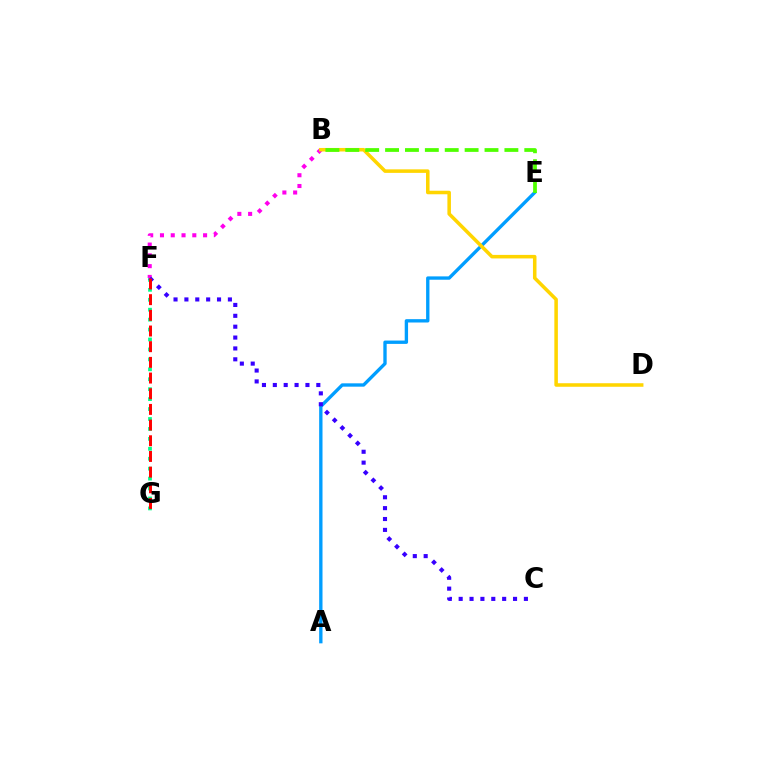{('F', 'G'): [{'color': '#00ff86', 'line_style': 'dotted', 'thickness': 2.7}, {'color': '#ff0000', 'line_style': 'dashed', 'thickness': 2.13}], ('B', 'F'): [{'color': '#ff00ed', 'line_style': 'dotted', 'thickness': 2.93}], ('A', 'E'): [{'color': '#009eff', 'line_style': 'solid', 'thickness': 2.41}], ('B', 'D'): [{'color': '#ffd500', 'line_style': 'solid', 'thickness': 2.55}], ('B', 'E'): [{'color': '#4fff00', 'line_style': 'dashed', 'thickness': 2.7}], ('C', 'F'): [{'color': '#3700ff', 'line_style': 'dotted', 'thickness': 2.95}]}